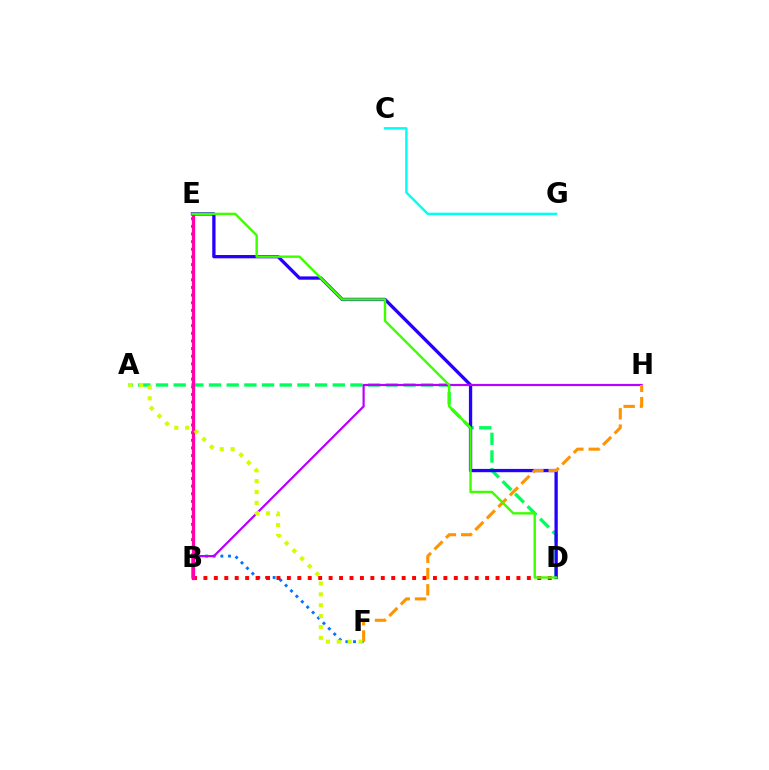{('E', 'F'): [{'color': '#0074ff', 'line_style': 'dotted', 'thickness': 2.08}], ('A', 'D'): [{'color': '#00ff5c', 'line_style': 'dashed', 'thickness': 2.4}], ('D', 'E'): [{'color': '#2500ff', 'line_style': 'solid', 'thickness': 2.37}, {'color': '#3dff00', 'line_style': 'solid', 'thickness': 1.73}], ('C', 'G'): [{'color': '#00fff6', 'line_style': 'solid', 'thickness': 1.76}], ('B', 'D'): [{'color': '#ff0000', 'line_style': 'dotted', 'thickness': 2.83}], ('B', 'H'): [{'color': '#b900ff', 'line_style': 'solid', 'thickness': 1.58}], ('B', 'E'): [{'color': '#ff00ac', 'line_style': 'solid', 'thickness': 2.37}], ('F', 'H'): [{'color': '#ff9400', 'line_style': 'dashed', 'thickness': 2.21}], ('A', 'F'): [{'color': '#d1ff00', 'line_style': 'dotted', 'thickness': 2.96}]}